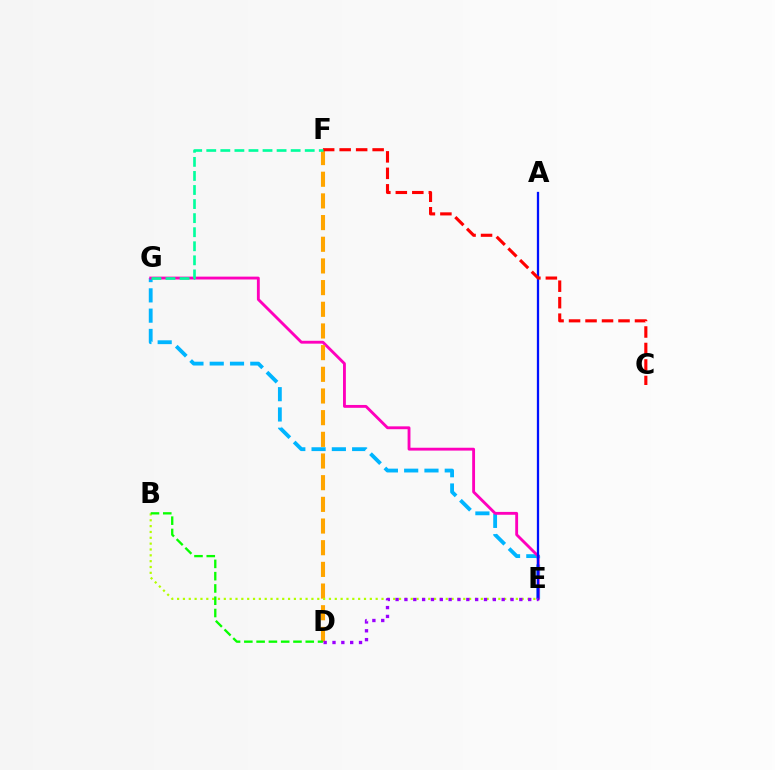{('E', 'G'): [{'color': '#00b5ff', 'line_style': 'dashed', 'thickness': 2.76}, {'color': '#ff00bd', 'line_style': 'solid', 'thickness': 2.06}], ('A', 'E'): [{'color': '#0010ff', 'line_style': 'solid', 'thickness': 1.64}], ('D', 'F'): [{'color': '#ffa500', 'line_style': 'dashed', 'thickness': 2.94}], ('B', 'E'): [{'color': '#b3ff00', 'line_style': 'dotted', 'thickness': 1.59}], ('C', 'F'): [{'color': '#ff0000', 'line_style': 'dashed', 'thickness': 2.24}], ('F', 'G'): [{'color': '#00ff9d', 'line_style': 'dashed', 'thickness': 1.91}], ('D', 'E'): [{'color': '#9b00ff', 'line_style': 'dotted', 'thickness': 2.4}], ('B', 'D'): [{'color': '#08ff00', 'line_style': 'dashed', 'thickness': 1.67}]}